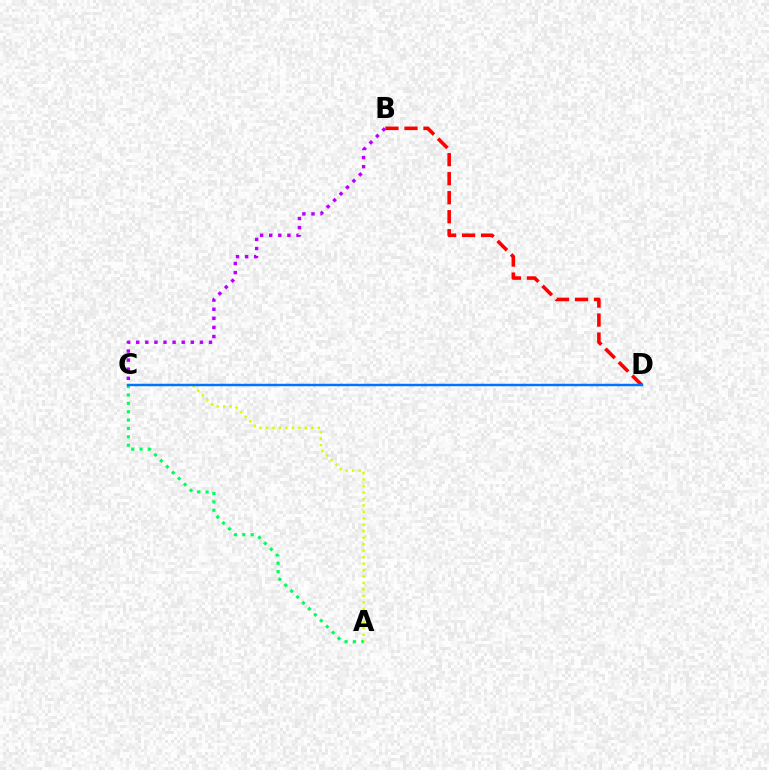{('A', 'C'): [{'color': '#d1ff00', 'line_style': 'dotted', 'thickness': 1.76}, {'color': '#00ff5c', 'line_style': 'dotted', 'thickness': 2.27}], ('B', 'C'): [{'color': '#b900ff', 'line_style': 'dotted', 'thickness': 2.47}], ('B', 'D'): [{'color': '#ff0000', 'line_style': 'dashed', 'thickness': 2.58}], ('C', 'D'): [{'color': '#0074ff', 'line_style': 'solid', 'thickness': 1.76}]}